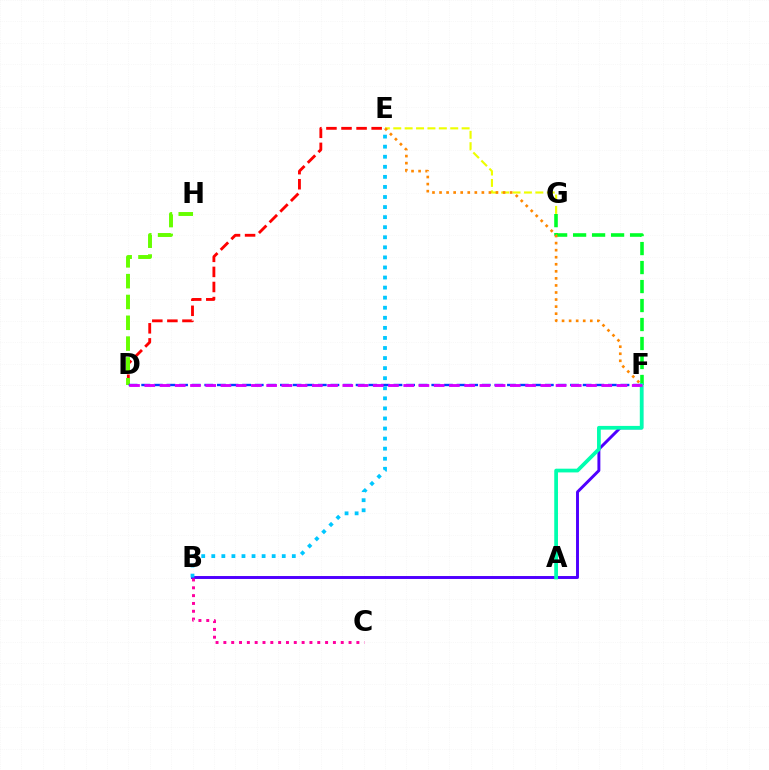{('E', 'G'): [{'color': '#eeff00', 'line_style': 'dashed', 'thickness': 1.55}], ('D', 'E'): [{'color': '#ff0000', 'line_style': 'dashed', 'thickness': 2.05}], ('B', 'F'): [{'color': '#4f00ff', 'line_style': 'solid', 'thickness': 2.11}], ('B', 'E'): [{'color': '#00c7ff', 'line_style': 'dotted', 'thickness': 2.73}], ('F', 'G'): [{'color': '#00ff27', 'line_style': 'dashed', 'thickness': 2.58}], ('D', 'H'): [{'color': '#66ff00', 'line_style': 'dashed', 'thickness': 2.83}], ('D', 'F'): [{'color': '#003fff', 'line_style': 'dashed', 'thickness': 1.71}, {'color': '#d600ff', 'line_style': 'dashed', 'thickness': 2.07}], ('B', 'C'): [{'color': '#ff00a0', 'line_style': 'dotted', 'thickness': 2.13}], ('A', 'F'): [{'color': '#00ffaf', 'line_style': 'solid', 'thickness': 2.69}], ('E', 'F'): [{'color': '#ff8800', 'line_style': 'dotted', 'thickness': 1.92}]}